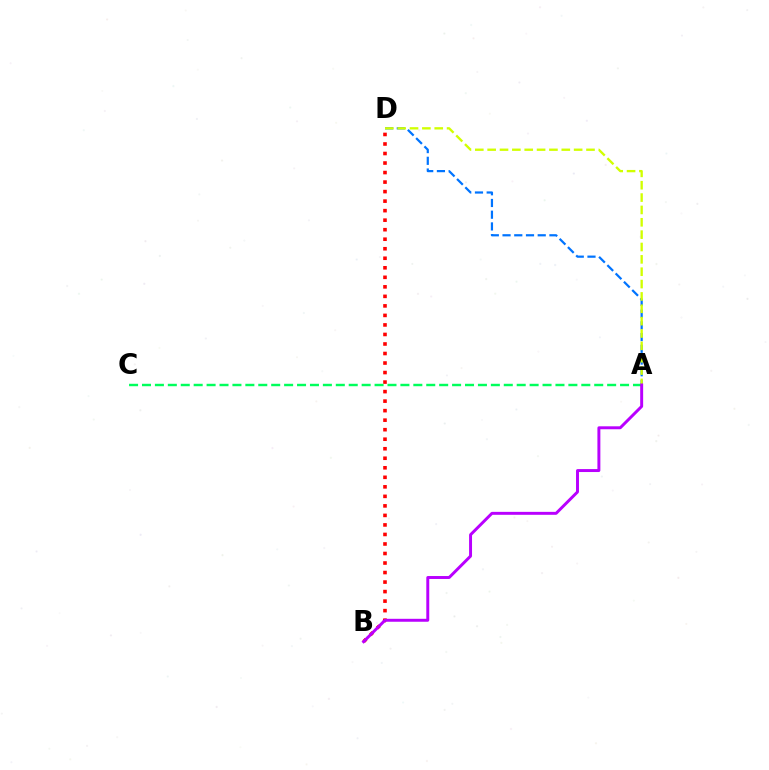{('A', 'D'): [{'color': '#0074ff', 'line_style': 'dashed', 'thickness': 1.59}, {'color': '#d1ff00', 'line_style': 'dashed', 'thickness': 1.68}], ('B', 'D'): [{'color': '#ff0000', 'line_style': 'dotted', 'thickness': 2.59}], ('A', 'C'): [{'color': '#00ff5c', 'line_style': 'dashed', 'thickness': 1.76}], ('A', 'B'): [{'color': '#b900ff', 'line_style': 'solid', 'thickness': 2.12}]}